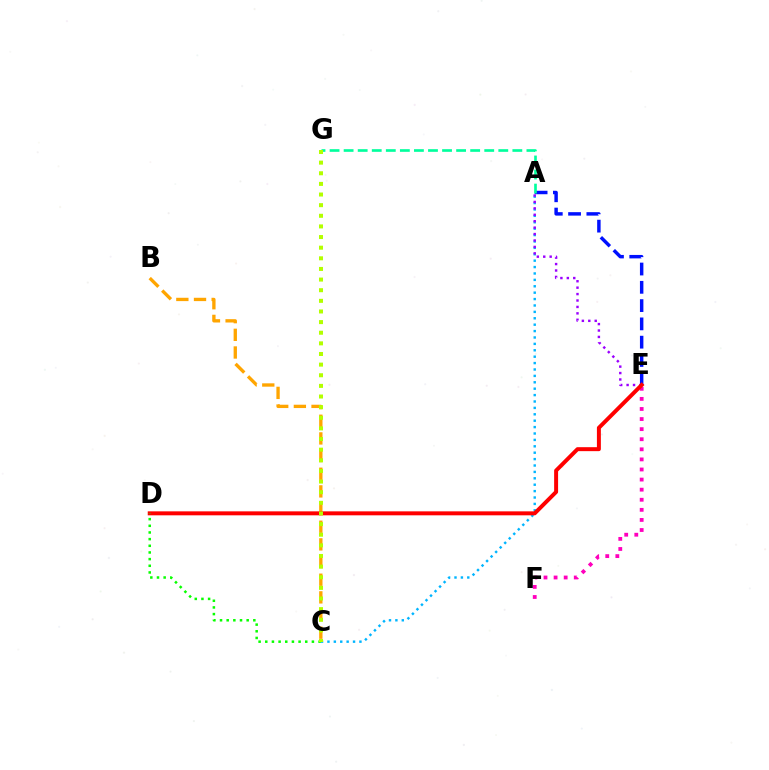{('A', 'E'): [{'color': '#0010ff', 'line_style': 'dashed', 'thickness': 2.48}, {'color': '#9b00ff', 'line_style': 'dotted', 'thickness': 1.75}], ('A', 'C'): [{'color': '#00b5ff', 'line_style': 'dotted', 'thickness': 1.74}], ('A', 'G'): [{'color': '#00ff9d', 'line_style': 'dashed', 'thickness': 1.91}], ('E', 'F'): [{'color': '#ff00bd', 'line_style': 'dotted', 'thickness': 2.74}], ('B', 'C'): [{'color': '#ffa500', 'line_style': 'dashed', 'thickness': 2.4}], ('D', 'E'): [{'color': '#ff0000', 'line_style': 'solid', 'thickness': 2.86}], ('C', 'D'): [{'color': '#08ff00', 'line_style': 'dotted', 'thickness': 1.81}], ('C', 'G'): [{'color': '#b3ff00', 'line_style': 'dotted', 'thickness': 2.89}]}